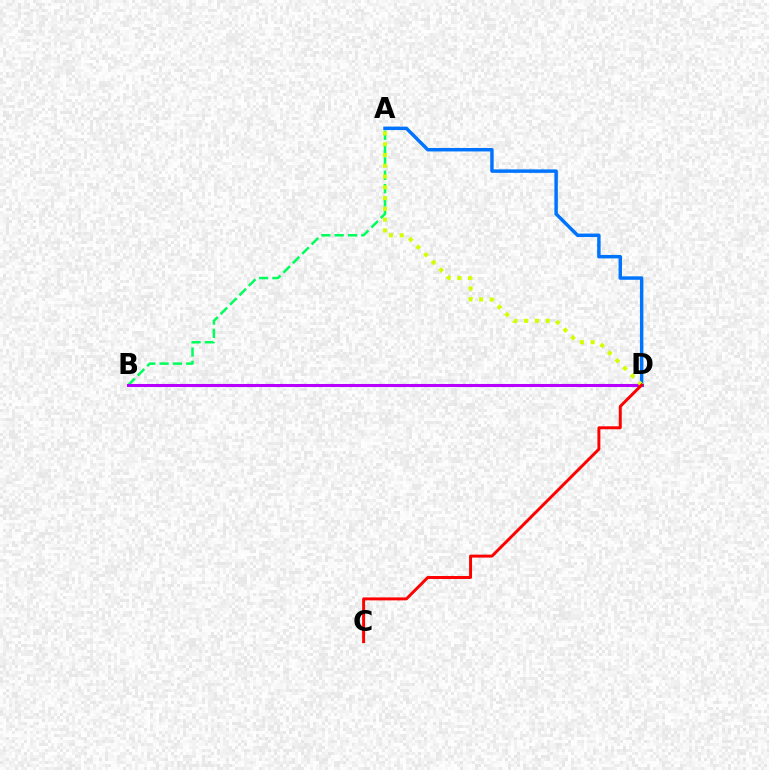{('A', 'B'): [{'color': '#00ff5c', 'line_style': 'dashed', 'thickness': 1.81}], ('B', 'D'): [{'color': '#b900ff', 'line_style': 'solid', 'thickness': 2.21}], ('A', 'D'): [{'color': '#0074ff', 'line_style': 'solid', 'thickness': 2.48}, {'color': '#d1ff00', 'line_style': 'dotted', 'thickness': 2.93}], ('C', 'D'): [{'color': '#ff0000', 'line_style': 'solid', 'thickness': 2.13}]}